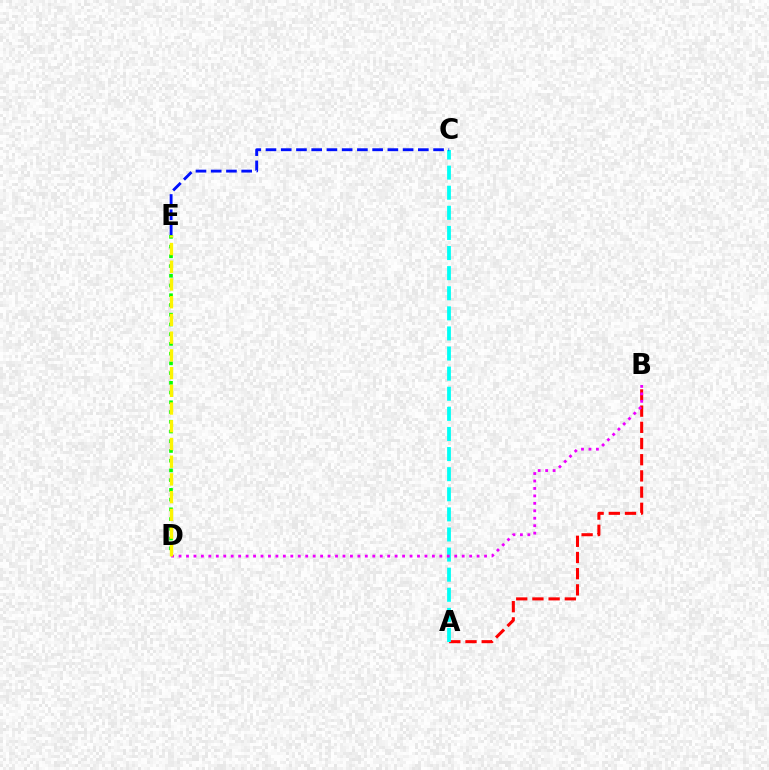{('A', 'B'): [{'color': '#ff0000', 'line_style': 'dashed', 'thickness': 2.2}], ('A', 'C'): [{'color': '#00fff6', 'line_style': 'dashed', 'thickness': 2.73}], ('C', 'E'): [{'color': '#0010ff', 'line_style': 'dashed', 'thickness': 2.07}], ('D', 'E'): [{'color': '#08ff00', 'line_style': 'dotted', 'thickness': 2.64}, {'color': '#fcf500', 'line_style': 'dashed', 'thickness': 2.41}], ('B', 'D'): [{'color': '#ee00ff', 'line_style': 'dotted', 'thickness': 2.02}]}